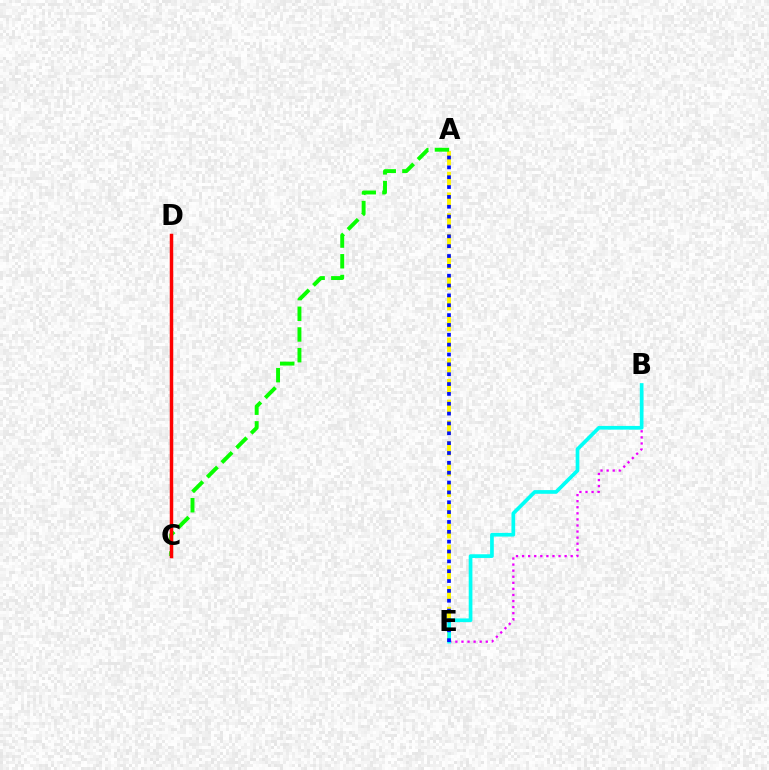{('A', 'E'): [{'color': '#fcf500', 'line_style': 'dashed', 'thickness': 2.81}, {'color': '#0010ff', 'line_style': 'dotted', 'thickness': 2.68}], ('B', 'E'): [{'color': '#ee00ff', 'line_style': 'dotted', 'thickness': 1.65}, {'color': '#00fff6', 'line_style': 'solid', 'thickness': 2.66}], ('A', 'C'): [{'color': '#08ff00', 'line_style': 'dashed', 'thickness': 2.81}], ('C', 'D'): [{'color': '#ff0000', 'line_style': 'solid', 'thickness': 2.5}]}